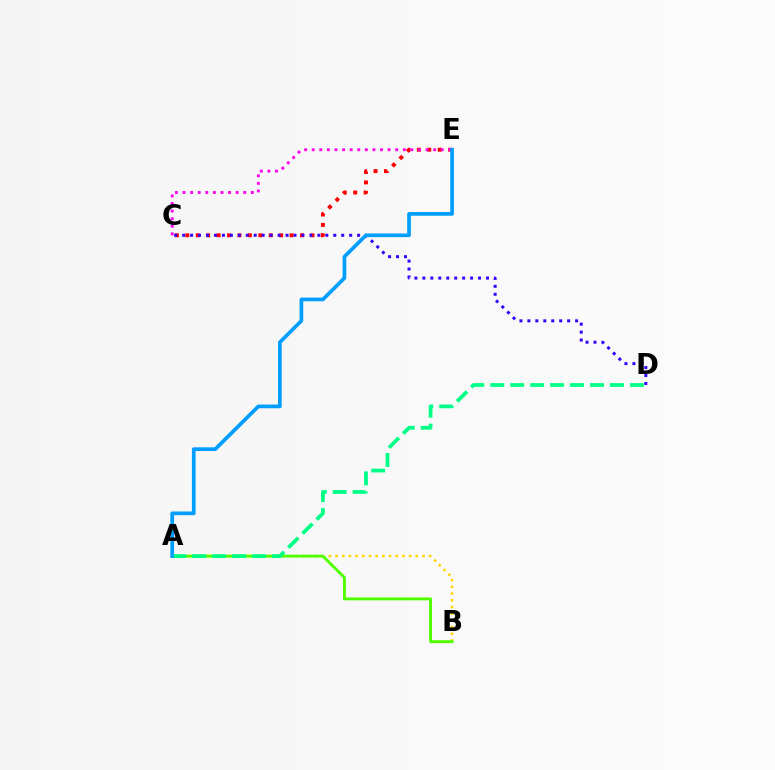{('A', 'B'): [{'color': '#ffd500', 'line_style': 'dotted', 'thickness': 1.82}, {'color': '#4fff00', 'line_style': 'solid', 'thickness': 2.07}], ('C', 'E'): [{'color': '#ff0000', 'line_style': 'dotted', 'thickness': 2.83}, {'color': '#ff00ed', 'line_style': 'dotted', 'thickness': 2.06}], ('A', 'D'): [{'color': '#00ff86', 'line_style': 'dashed', 'thickness': 2.71}], ('C', 'D'): [{'color': '#3700ff', 'line_style': 'dotted', 'thickness': 2.16}], ('A', 'E'): [{'color': '#009eff', 'line_style': 'solid', 'thickness': 2.65}]}